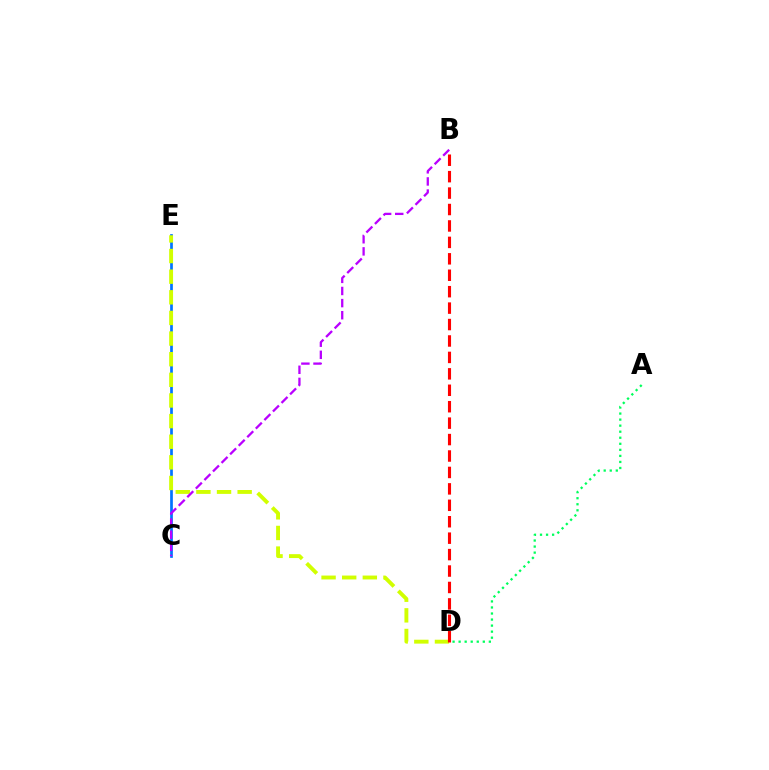{('C', 'E'): [{'color': '#0074ff', 'line_style': 'solid', 'thickness': 1.95}], ('D', 'E'): [{'color': '#d1ff00', 'line_style': 'dashed', 'thickness': 2.8}], ('A', 'D'): [{'color': '#00ff5c', 'line_style': 'dotted', 'thickness': 1.64}], ('B', 'D'): [{'color': '#ff0000', 'line_style': 'dashed', 'thickness': 2.23}], ('B', 'C'): [{'color': '#b900ff', 'line_style': 'dashed', 'thickness': 1.65}]}